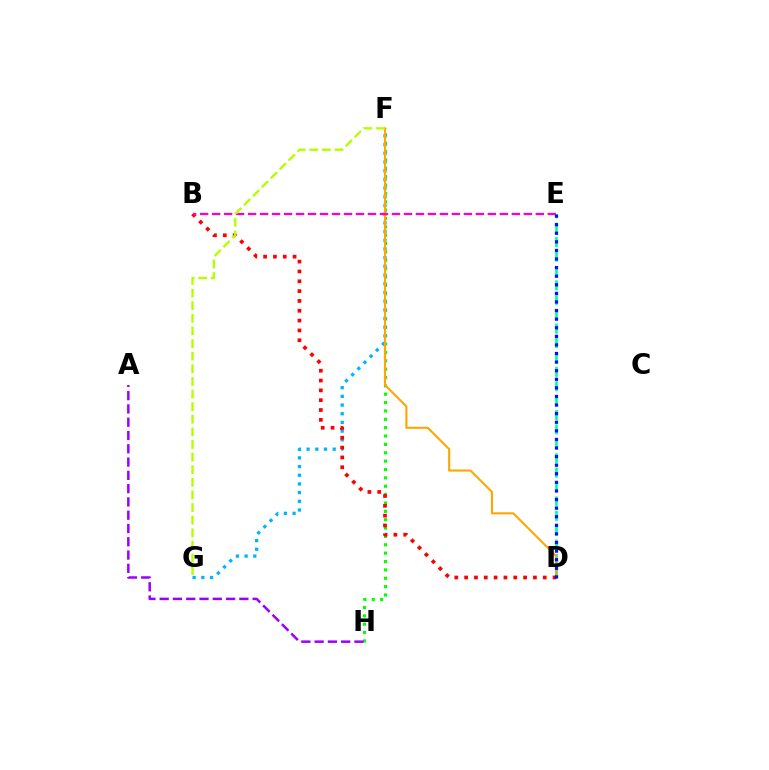{('F', 'H'): [{'color': '#08ff00', 'line_style': 'dotted', 'thickness': 2.27}], ('D', 'E'): [{'color': '#00ff9d', 'line_style': 'dashed', 'thickness': 1.96}, {'color': '#0010ff', 'line_style': 'dotted', 'thickness': 2.33}], ('F', 'G'): [{'color': '#00b5ff', 'line_style': 'dotted', 'thickness': 2.36}, {'color': '#b3ff00', 'line_style': 'dashed', 'thickness': 1.71}], ('A', 'H'): [{'color': '#9b00ff', 'line_style': 'dashed', 'thickness': 1.8}], ('D', 'F'): [{'color': '#ffa500', 'line_style': 'solid', 'thickness': 1.5}], ('B', 'D'): [{'color': '#ff0000', 'line_style': 'dotted', 'thickness': 2.67}], ('B', 'E'): [{'color': '#ff00bd', 'line_style': 'dashed', 'thickness': 1.63}]}